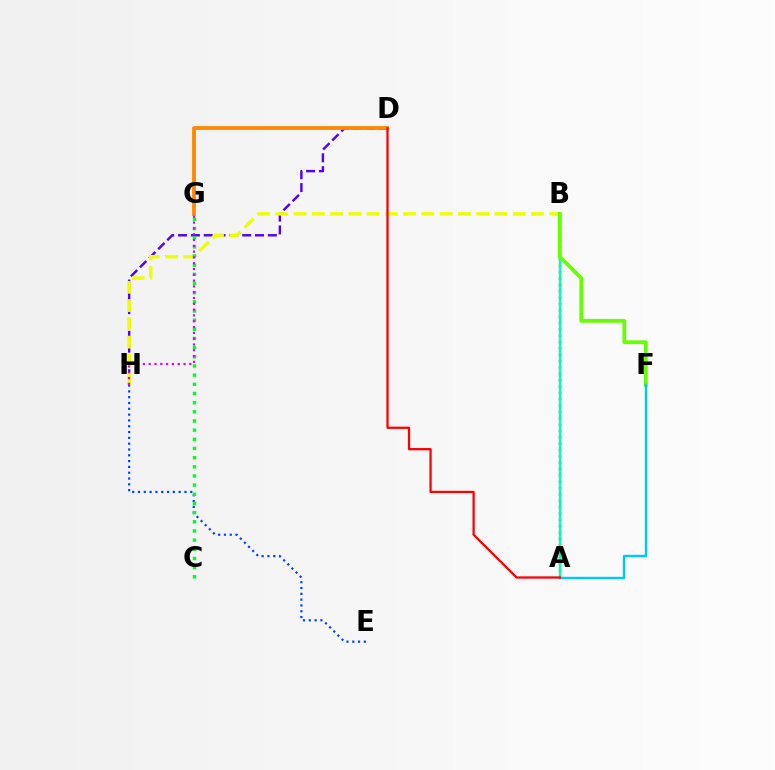{('A', 'B'): [{'color': '#ff00a0', 'line_style': 'dotted', 'thickness': 1.72}, {'color': '#00ffaf', 'line_style': 'solid', 'thickness': 1.75}], ('D', 'H'): [{'color': '#4f00ff', 'line_style': 'dashed', 'thickness': 1.74}], ('B', 'H'): [{'color': '#eeff00', 'line_style': 'dashed', 'thickness': 2.48}], ('E', 'H'): [{'color': '#003fff', 'line_style': 'dotted', 'thickness': 1.58}], ('C', 'G'): [{'color': '#00ff27', 'line_style': 'dotted', 'thickness': 2.49}], ('D', 'G'): [{'color': '#ff8800', 'line_style': 'solid', 'thickness': 2.73}], ('G', 'H'): [{'color': '#d600ff', 'line_style': 'dotted', 'thickness': 1.58}], ('B', 'F'): [{'color': '#66ff00', 'line_style': 'solid', 'thickness': 2.7}], ('A', 'F'): [{'color': '#00c7ff', 'line_style': 'solid', 'thickness': 1.75}], ('A', 'D'): [{'color': '#ff0000', 'line_style': 'solid', 'thickness': 1.63}]}